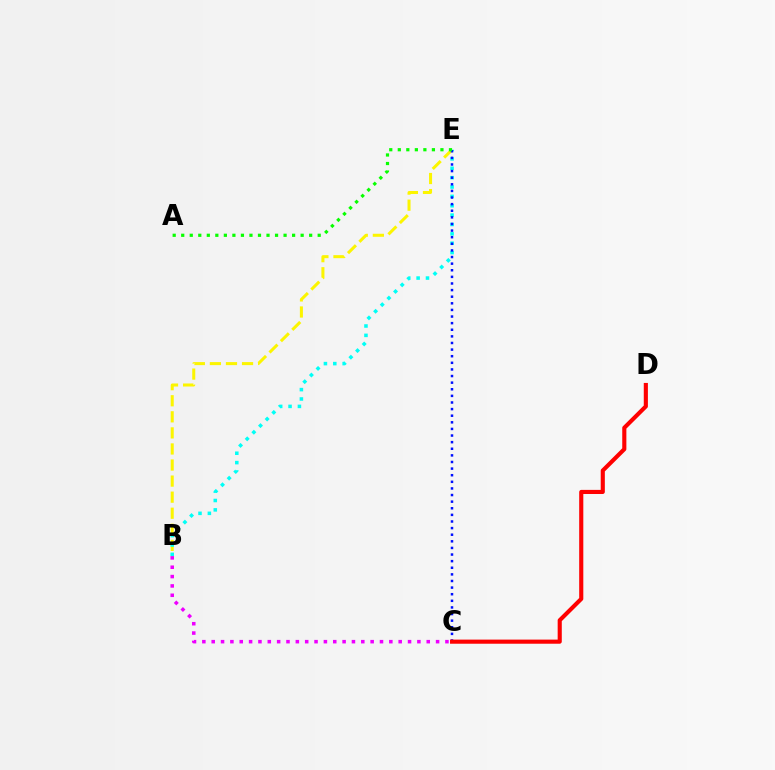{('B', 'E'): [{'color': '#fcf500', 'line_style': 'dashed', 'thickness': 2.18}, {'color': '#00fff6', 'line_style': 'dotted', 'thickness': 2.55}], ('C', 'E'): [{'color': '#0010ff', 'line_style': 'dotted', 'thickness': 1.8}], ('A', 'E'): [{'color': '#08ff00', 'line_style': 'dotted', 'thickness': 2.32}], ('C', 'D'): [{'color': '#ff0000', 'line_style': 'solid', 'thickness': 2.97}], ('B', 'C'): [{'color': '#ee00ff', 'line_style': 'dotted', 'thickness': 2.54}]}